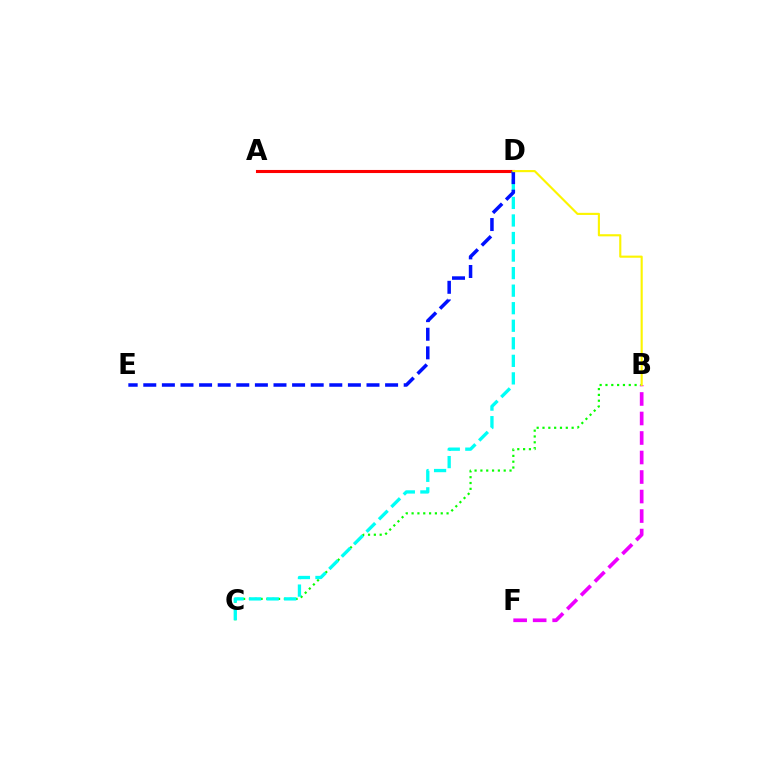{('B', 'C'): [{'color': '#08ff00', 'line_style': 'dotted', 'thickness': 1.58}], ('A', 'D'): [{'color': '#ff0000', 'line_style': 'solid', 'thickness': 2.22}], ('C', 'D'): [{'color': '#00fff6', 'line_style': 'dashed', 'thickness': 2.38}], ('B', 'F'): [{'color': '#ee00ff', 'line_style': 'dashed', 'thickness': 2.65}], ('D', 'E'): [{'color': '#0010ff', 'line_style': 'dashed', 'thickness': 2.53}], ('B', 'D'): [{'color': '#fcf500', 'line_style': 'solid', 'thickness': 1.54}]}